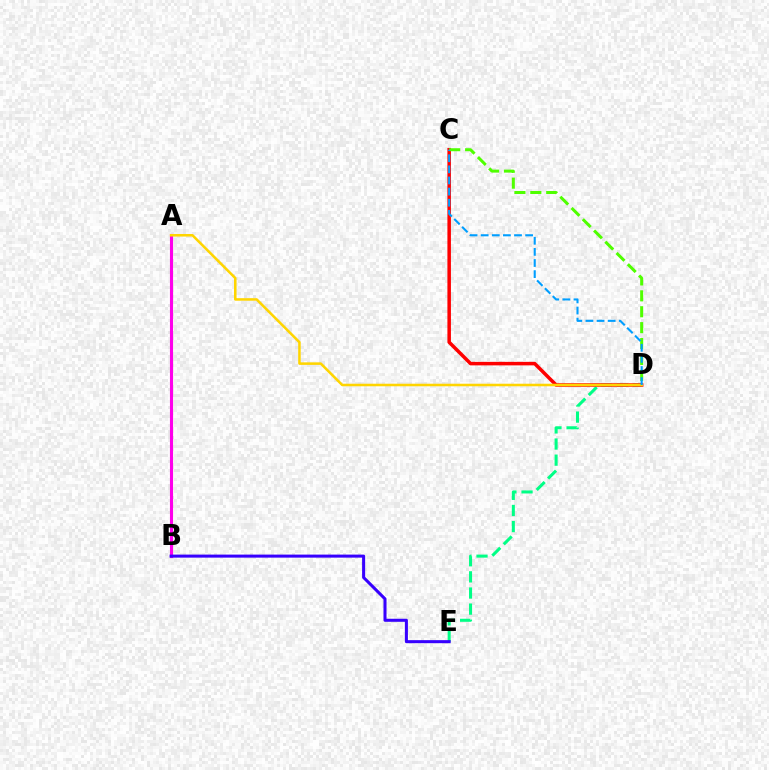{('D', 'E'): [{'color': '#00ff86', 'line_style': 'dashed', 'thickness': 2.19}], ('C', 'D'): [{'color': '#ff0000', 'line_style': 'solid', 'thickness': 2.53}, {'color': '#4fff00', 'line_style': 'dashed', 'thickness': 2.16}, {'color': '#009eff', 'line_style': 'dashed', 'thickness': 1.51}], ('A', 'B'): [{'color': '#ff00ed', 'line_style': 'solid', 'thickness': 2.23}], ('A', 'D'): [{'color': '#ffd500', 'line_style': 'solid', 'thickness': 1.83}], ('B', 'E'): [{'color': '#3700ff', 'line_style': 'solid', 'thickness': 2.19}]}